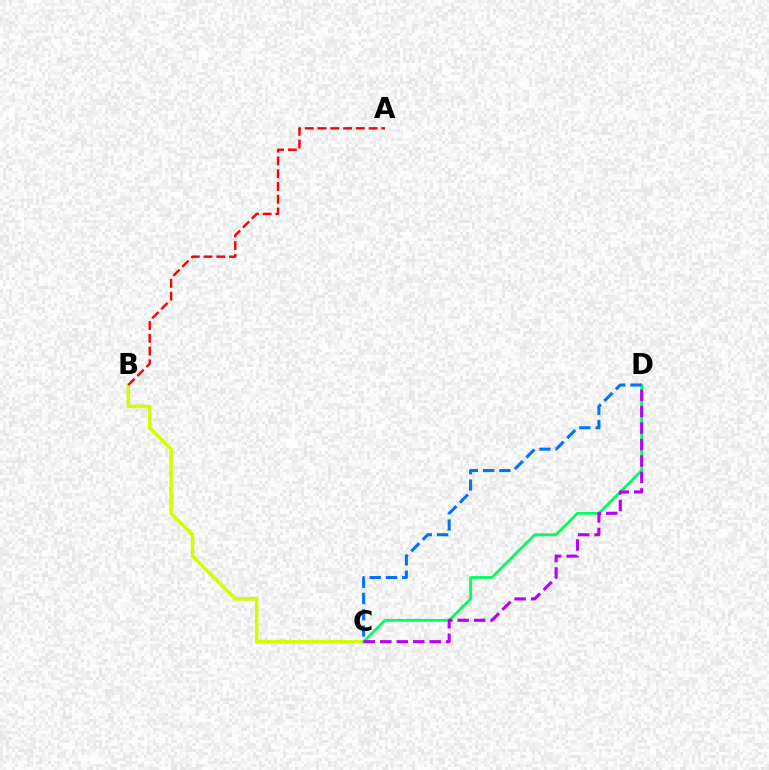{('B', 'C'): [{'color': '#d1ff00', 'line_style': 'solid', 'thickness': 2.5}], ('C', 'D'): [{'color': '#00ff5c', 'line_style': 'solid', 'thickness': 2.0}, {'color': '#b900ff', 'line_style': 'dashed', 'thickness': 2.24}, {'color': '#0074ff', 'line_style': 'dashed', 'thickness': 2.21}], ('A', 'B'): [{'color': '#ff0000', 'line_style': 'dashed', 'thickness': 1.73}]}